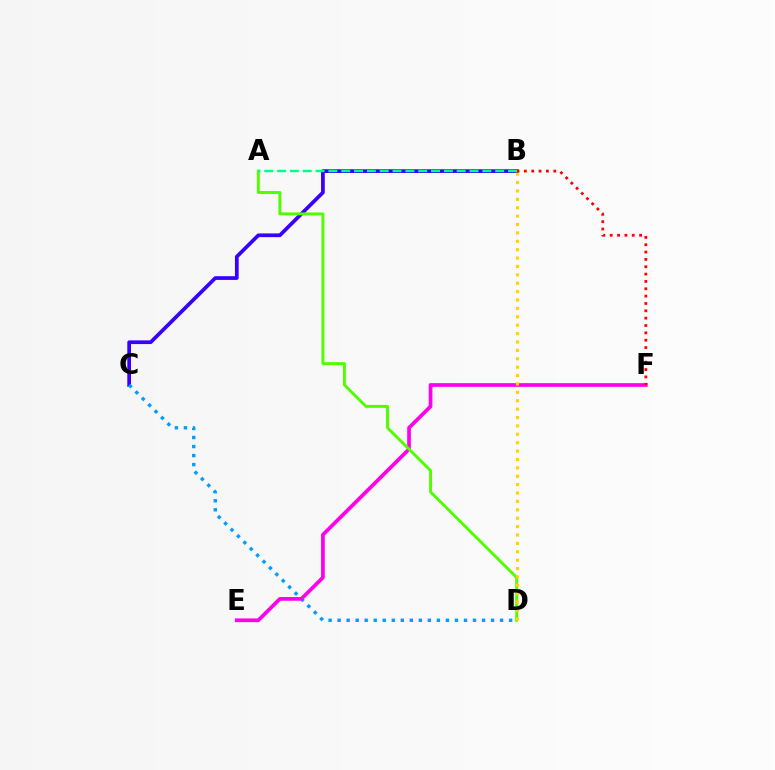{('B', 'C'): [{'color': '#3700ff', 'line_style': 'solid', 'thickness': 2.67}], ('C', 'D'): [{'color': '#009eff', 'line_style': 'dotted', 'thickness': 2.45}], ('E', 'F'): [{'color': '#ff00ed', 'line_style': 'solid', 'thickness': 2.66}], ('A', 'D'): [{'color': '#4fff00', 'line_style': 'solid', 'thickness': 2.11}], ('B', 'D'): [{'color': '#ffd500', 'line_style': 'dotted', 'thickness': 2.28}], ('B', 'F'): [{'color': '#ff0000', 'line_style': 'dotted', 'thickness': 2.0}], ('A', 'B'): [{'color': '#00ff86', 'line_style': 'dashed', 'thickness': 1.74}]}